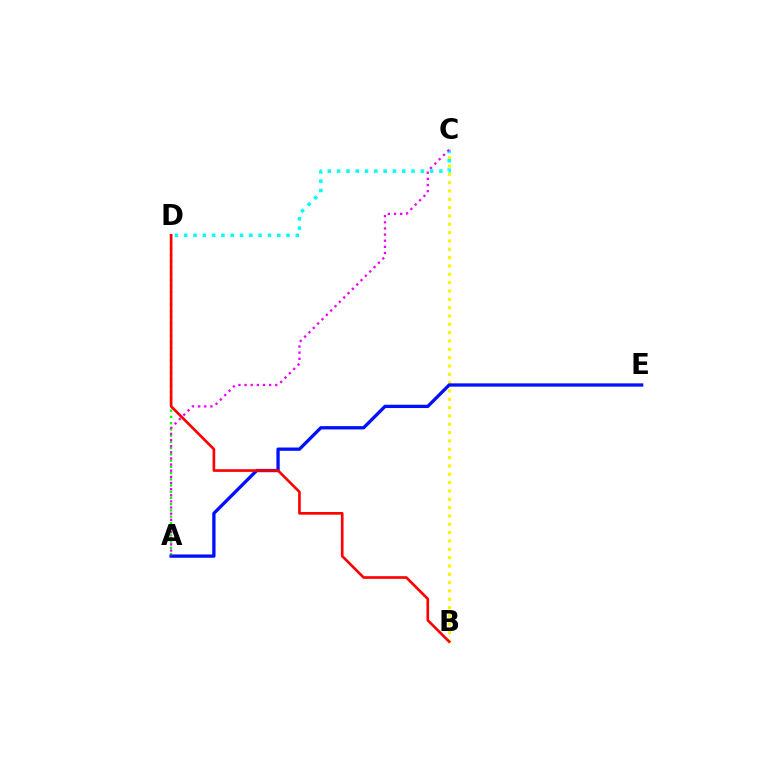{('A', 'D'): [{'color': '#08ff00', 'line_style': 'dotted', 'thickness': 1.69}], ('B', 'C'): [{'color': '#fcf500', 'line_style': 'dotted', 'thickness': 2.26}], ('A', 'E'): [{'color': '#0010ff', 'line_style': 'solid', 'thickness': 2.37}], ('C', 'D'): [{'color': '#00fff6', 'line_style': 'dotted', 'thickness': 2.53}], ('B', 'D'): [{'color': '#ff0000', 'line_style': 'solid', 'thickness': 1.91}], ('A', 'C'): [{'color': '#ee00ff', 'line_style': 'dotted', 'thickness': 1.67}]}